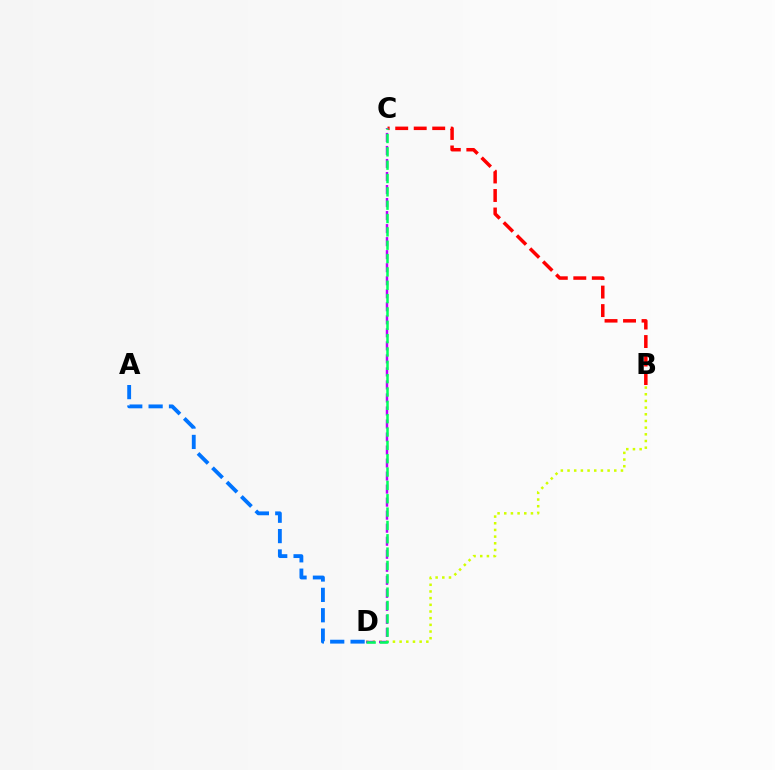{('B', 'C'): [{'color': '#ff0000', 'line_style': 'dashed', 'thickness': 2.51}], ('B', 'D'): [{'color': '#d1ff00', 'line_style': 'dotted', 'thickness': 1.81}], ('C', 'D'): [{'color': '#b900ff', 'line_style': 'dashed', 'thickness': 1.77}, {'color': '#00ff5c', 'line_style': 'dashed', 'thickness': 1.81}], ('A', 'D'): [{'color': '#0074ff', 'line_style': 'dashed', 'thickness': 2.77}]}